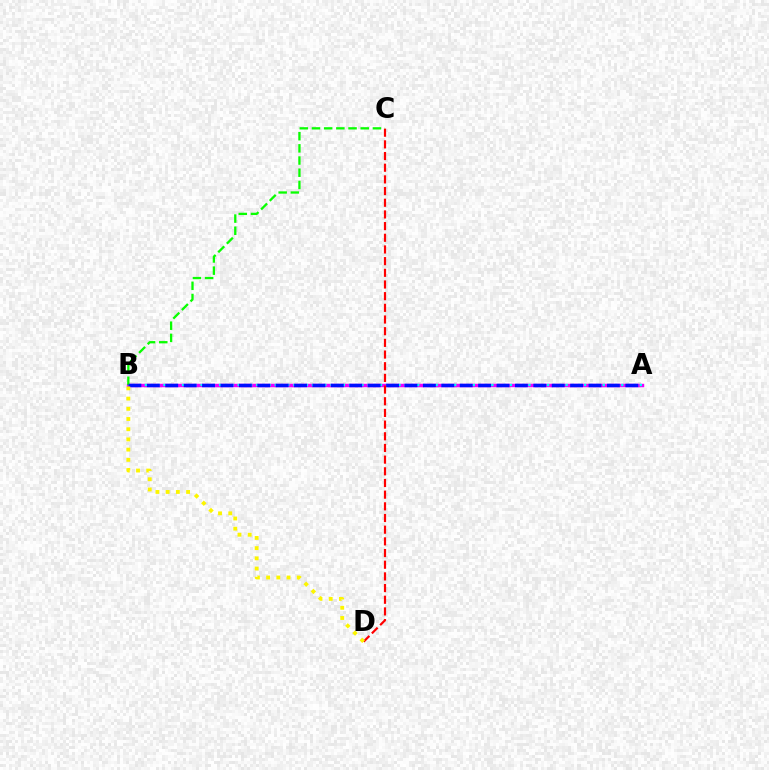{('A', 'B'): [{'color': '#ee00ff', 'line_style': 'solid', 'thickness': 2.49}, {'color': '#00fff6', 'line_style': 'dotted', 'thickness': 1.68}, {'color': '#0010ff', 'line_style': 'dashed', 'thickness': 2.5}], ('B', 'C'): [{'color': '#08ff00', 'line_style': 'dashed', 'thickness': 1.66}], ('C', 'D'): [{'color': '#ff0000', 'line_style': 'dashed', 'thickness': 1.59}], ('B', 'D'): [{'color': '#fcf500', 'line_style': 'dotted', 'thickness': 2.77}]}